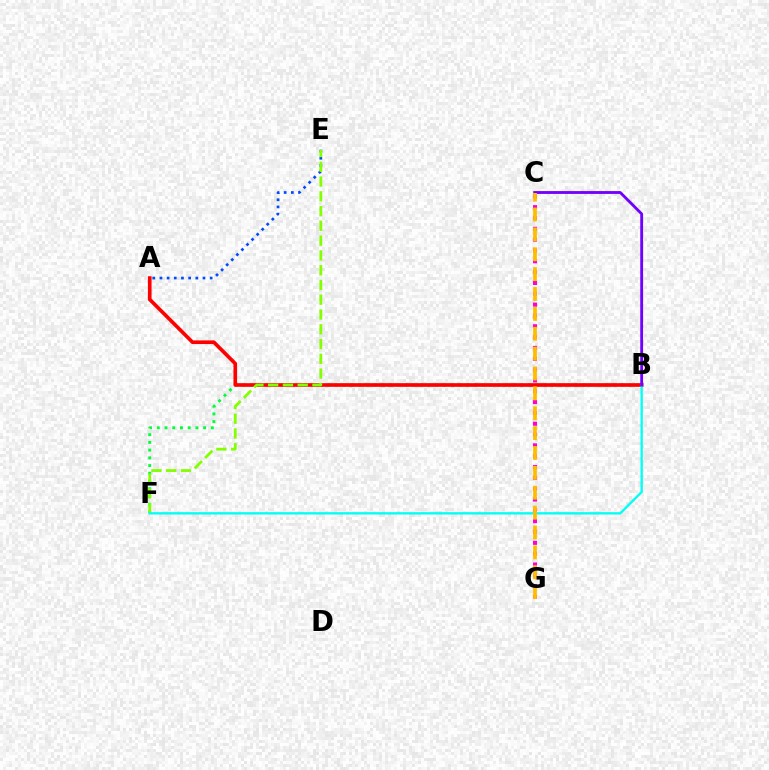{('B', 'F'): [{'color': '#00ff39', 'line_style': 'dotted', 'thickness': 2.1}, {'color': '#00fff6', 'line_style': 'solid', 'thickness': 1.68}], ('C', 'G'): [{'color': '#ff00cf', 'line_style': 'dotted', 'thickness': 2.94}, {'color': '#ffbd00', 'line_style': 'dashed', 'thickness': 2.7}], ('A', 'E'): [{'color': '#004bff', 'line_style': 'dotted', 'thickness': 1.95}], ('A', 'B'): [{'color': '#ff0000', 'line_style': 'solid', 'thickness': 2.63}], ('E', 'F'): [{'color': '#84ff00', 'line_style': 'dashed', 'thickness': 2.01}], ('B', 'C'): [{'color': '#7200ff', 'line_style': 'solid', 'thickness': 2.04}]}